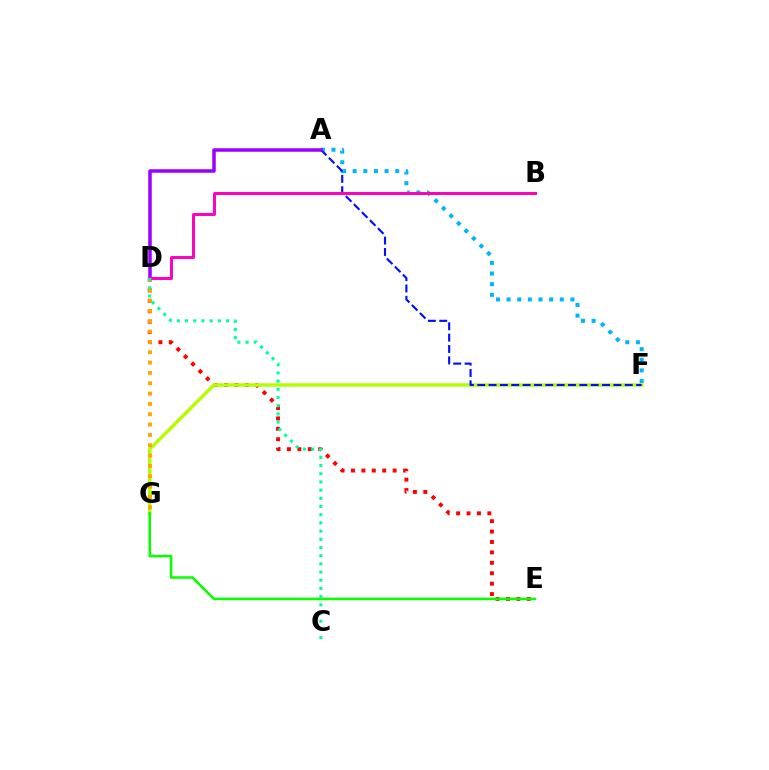{('D', 'E'): [{'color': '#ff0000', 'line_style': 'dotted', 'thickness': 2.83}], ('F', 'G'): [{'color': '#b3ff00', 'line_style': 'solid', 'thickness': 2.48}], ('A', 'F'): [{'color': '#00b5ff', 'line_style': 'dotted', 'thickness': 2.89}, {'color': '#0010ff', 'line_style': 'dashed', 'thickness': 1.54}], ('D', 'G'): [{'color': '#ffa500', 'line_style': 'dotted', 'thickness': 2.81}], ('E', 'G'): [{'color': '#08ff00', 'line_style': 'solid', 'thickness': 1.84}], ('A', 'D'): [{'color': '#9b00ff', 'line_style': 'solid', 'thickness': 2.53}], ('B', 'D'): [{'color': '#ff00bd', 'line_style': 'solid', 'thickness': 2.13}], ('C', 'D'): [{'color': '#00ff9d', 'line_style': 'dotted', 'thickness': 2.23}]}